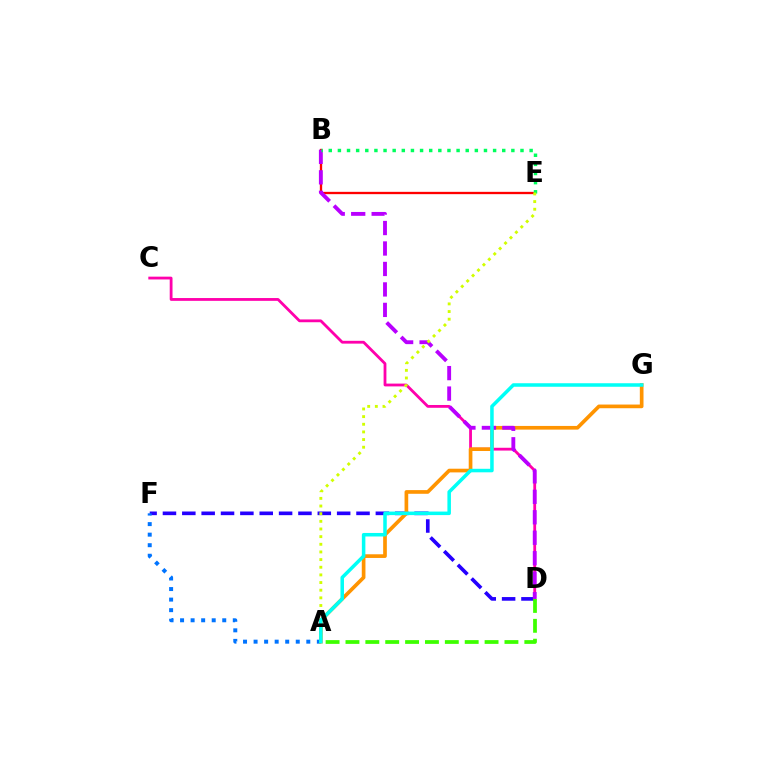{('D', 'F'): [{'color': '#2500ff', 'line_style': 'dashed', 'thickness': 2.63}], ('C', 'D'): [{'color': '#ff00ac', 'line_style': 'solid', 'thickness': 2.02}], ('A', 'F'): [{'color': '#0074ff', 'line_style': 'dotted', 'thickness': 2.86}], ('B', 'E'): [{'color': '#ff0000', 'line_style': 'solid', 'thickness': 1.67}, {'color': '#00ff5c', 'line_style': 'dotted', 'thickness': 2.48}], ('A', 'G'): [{'color': '#ff9400', 'line_style': 'solid', 'thickness': 2.65}, {'color': '#00fff6', 'line_style': 'solid', 'thickness': 2.54}], ('B', 'D'): [{'color': '#b900ff', 'line_style': 'dashed', 'thickness': 2.78}], ('A', 'E'): [{'color': '#d1ff00', 'line_style': 'dotted', 'thickness': 2.08}], ('A', 'D'): [{'color': '#3dff00', 'line_style': 'dashed', 'thickness': 2.7}]}